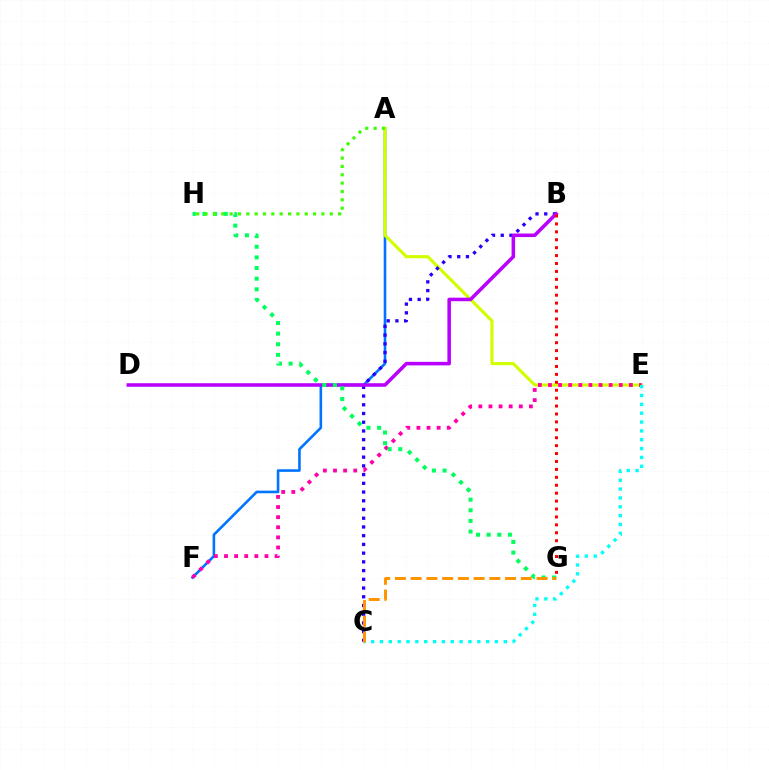{('A', 'F'): [{'color': '#0074ff', 'line_style': 'solid', 'thickness': 1.88}], ('A', 'E'): [{'color': '#d1ff00', 'line_style': 'solid', 'thickness': 2.25}], ('B', 'C'): [{'color': '#2500ff', 'line_style': 'dotted', 'thickness': 2.37}], ('E', 'F'): [{'color': '#ff00ac', 'line_style': 'dotted', 'thickness': 2.75}], ('C', 'E'): [{'color': '#00fff6', 'line_style': 'dotted', 'thickness': 2.4}], ('B', 'D'): [{'color': '#b900ff', 'line_style': 'solid', 'thickness': 2.55}], ('G', 'H'): [{'color': '#00ff5c', 'line_style': 'dotted', 'thickness': 2.89}], ('C', 'G'): [{'color': '#ff9400', 'line_style': 'dashed', 'thickness': 2.14}], ('A', 'H'): [{'color': '#3dff00', 'line_style': 'dotted', 'thickness': 2.27}], ('B', 'G'): [{'color': '#ff0000', 'line_style': 'dotted', 'thickness': 2.15}]}